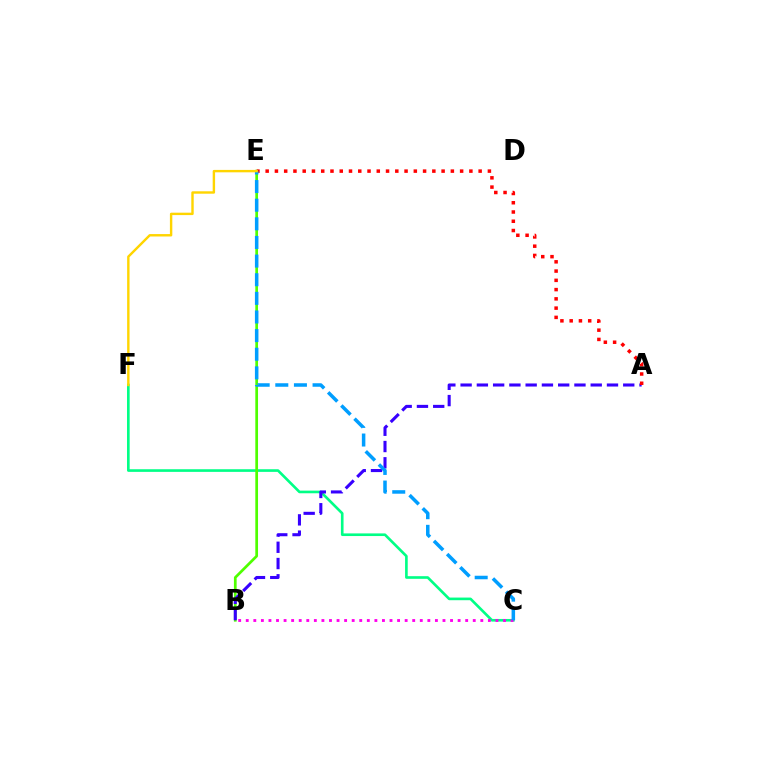{('C', 'F'): [{'color': '#00ff86', 'line_style': 'solid', 'thickness': 1.9}], ('B', 'E'): [{'color': '#4fff00', 'line_style': 'solid', 'thickness': 1.96}], ('A', 'B'): [{'color': '#3700ff', 'line_style': 'dashed', 'thickness': 2.21}], ('A', 'E'): [{'color': '#ff0000', 'line_style': 'dotted', 'thickness': 2.52}], ('B', 'C'): [{'color': '#ff00ed', 'line_style': 'dotted', 'thickness': 2.06}], ('C', 'E'): [{'color': '#009eff', 'line_style': 'dashed', 'thickness': 2.53}], ('E', 'F'): [{'color': '#ffd500', 'line_style': 'solid', 'thickness': 1.74}]}